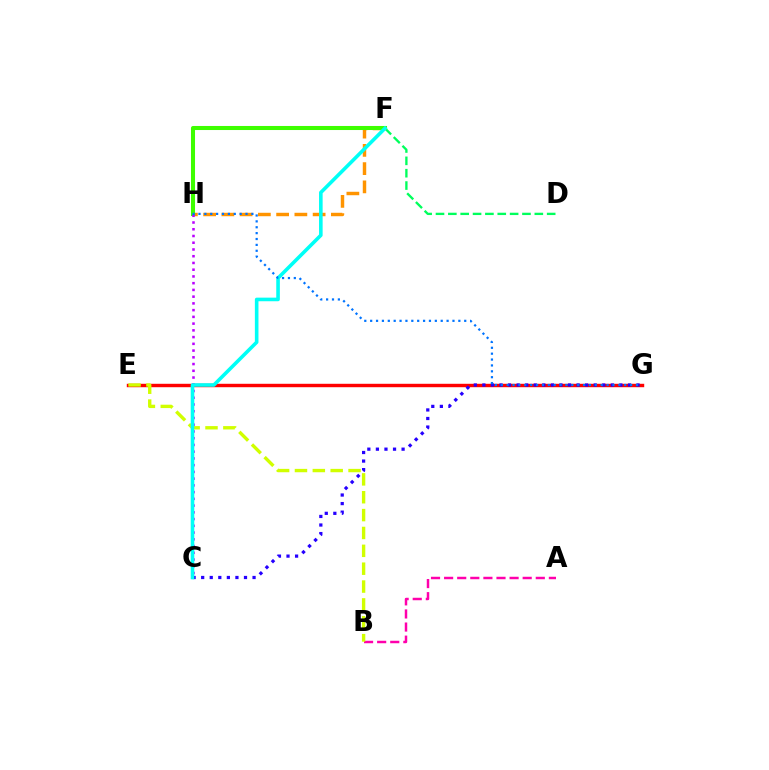{('D', 'F'): [{'color': '#00ff5c', 'line_style': 'dashed', 'thickness': 1.68}], ('E', 'G'): [{'color': '#ff0000', 'line_style': 'solid', 'thickness': 2.47}], ('C', 'G'): [{'color': '#2500ff', 'line_style': 'dotted', 'thickness': 2.33}], ('F', 'H'): [{'color': '#ff9400', 'line_style': 'dashed', 'thickness': 2.48}, {'color': '#3dff00', 'line_style': 'solid', 'thickness': 2.92}], ('C', 'H'): [{'color': '#b900ff', 'line_style': 'dotted', 'thickness': 1.83}], ('A', 'B'): [{'color': '#ff00ac', 'line_style': 'dashed', 'thickness': 1.78}], ('B', 'E'): [{'color': '#d1ff00', 'line_style': 'dashed', 'thickness': 2.43}], ('C', 'F'): [{'color': '#00fff6', 'line_style': 'solid', 'thickness': 2.59}], ('G', 'H'): [{'color': '#0074ff', 'line_style': 'dotted', 'thickness': 1.6}]}